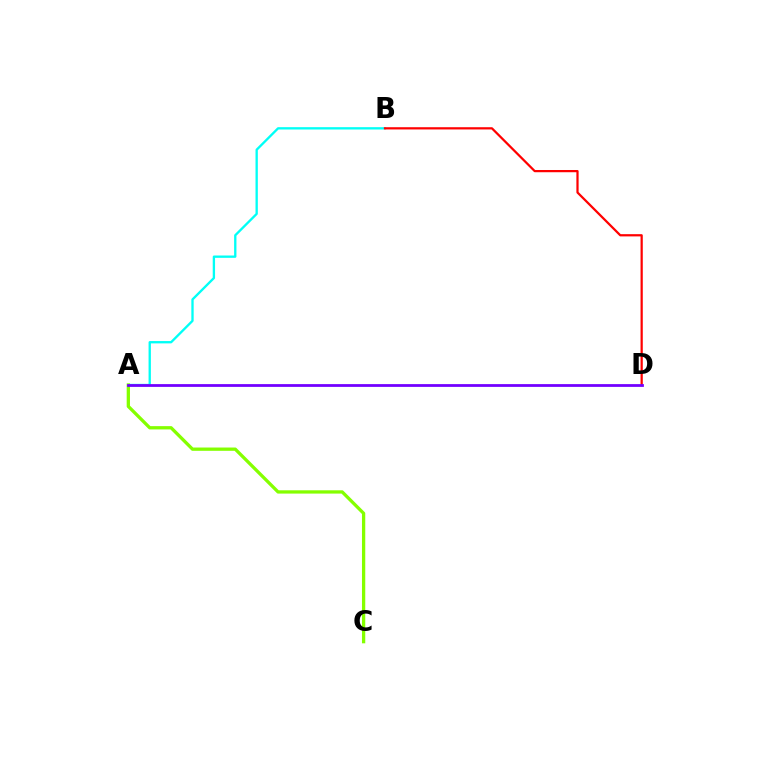{('A', 'B'): [{'color': '#00fff6', 'line_style': 'solid', 'thickness': 1.68}], ('A', 'C'): [{'color': '#84ff00', 'line_style': 'solid', 'thickness': 2.37}], ('B', 'D'): [{'color': '#ff0000', 'line_style': 'solid', 'thickness': 1.61}], ('A', 'D'): [{'color': '#7200ff', 'line_style': 'solid', 'thickness': 2.0}]}